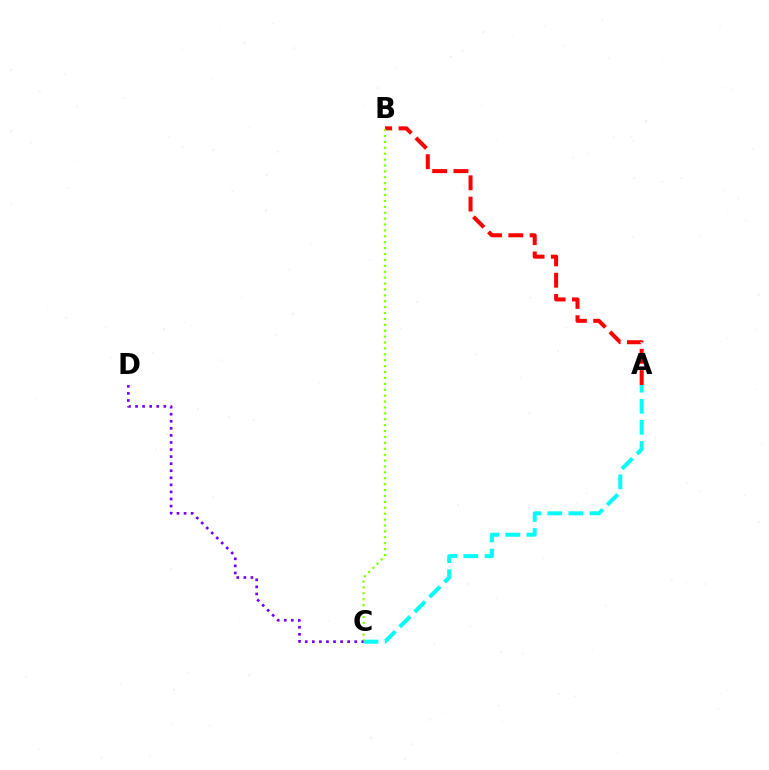{('A', 'C'): [{'color': '#00fff6', 'line_style': 'dashed', 'thickness': 2.87}], ('A', 'B'): [{'color': '#ff0000', 'line_style': 'dashed', 'thickness': 2.89}], ('B', 'C'): [{'color': '#84ff00', 'line_style': 'dotted', 'thickness': 1.6}], ('C', 'D'): [{'color': '#7200ff', 'line_style': 'dotted', 'thickness': 1.92}]}